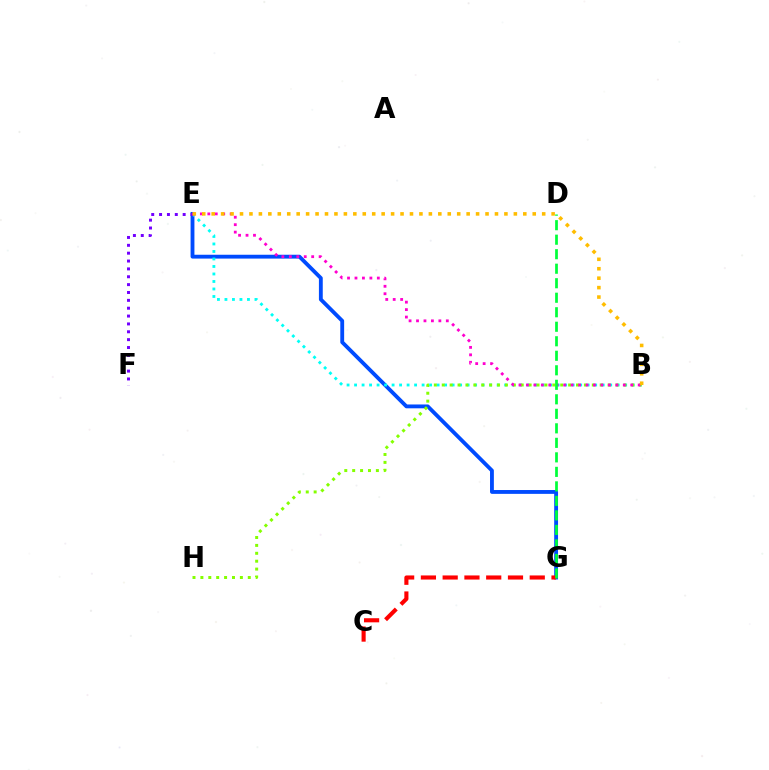{('E', 'G'): [{'color': '#004bff', 'line_style': 'solid', 'thickness': 2.76}], ('B', 'E'): [{'color': '#00fff6', 'line_style': 'dotted', 'thickness': 2.04}, {'color': '#ff00cf', 'line_style': 'dotted', 'thickness': 2.02}, {'color': '#ffbd00', 'line_style': 'dotted', 'thickness': 2.57}], ('B', 'H'): [{'color': '#84ff00', 'line_style': 'dotted', 'thickness': 2.15}], ('C', 'G'): [{'color': '#ff0000', 'line_style': 'dashed', 'thickness': 2.96}], ('E', 'F'): [{'color': '#7200ff', 'line_style': 'dotted', 'thickness': 2.14}], ('D', 'G'): [{'color': '#00ff39', 'line_style': 'dashed', 'thickness': 1.97}]}